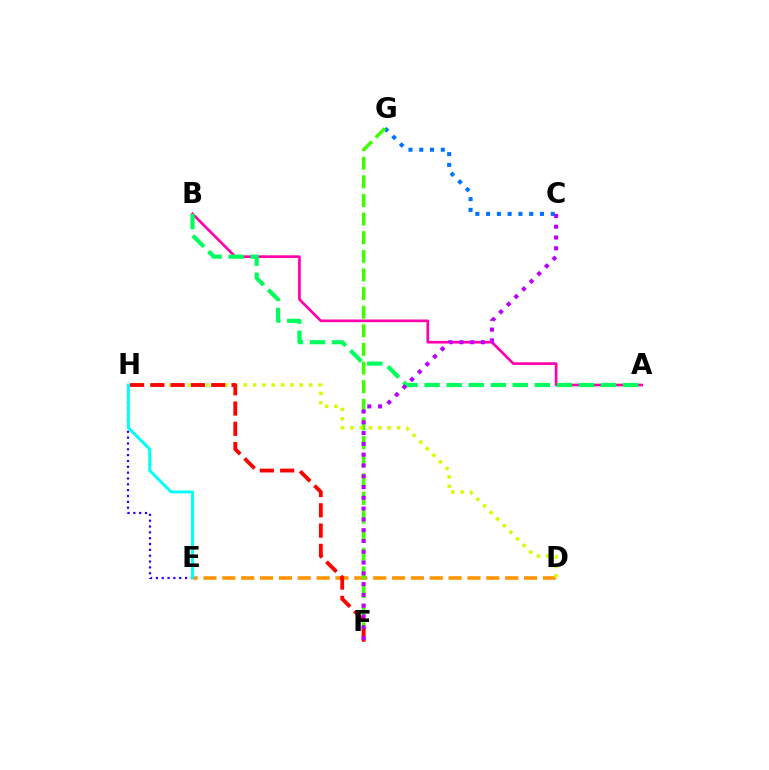{('D', 'E'): [{'color': '#ff9400', 'line_style': 'dashed', 'thickness': 2.56}], ('A', 'B'): [{'color': '#ff00ac', 'line_style': 'solid', 'thickness': 1.93}, {'color': '#00ff5c', 'line_style': 'dashed', 'thickness': 3.0}], ('C', 'G'): [{'color': '#0074ff', 'line_style': 'dotted', 'thickness': 2.93}], ('F', 'G'): [{'color': '#3dff00', 'line_style': 'dashed', 'thickness': 2.53}], ('D', 'H'): [{'color': '#d1ff00', 'line_style': 'dotted', 'thickness': 2.54}], ('E', 'H'): [{'color': '#2500ff', 'line_style': 'dotted', 'thickness': 1.59}, {'color': '#00fff6', 'line_style': 'solid', 'thickness': 2.12}], ('F', 'H'): [{'color': '#ff0000', 'line_style': 'dashed', 'thickness': 2.76}], ('C', 'F'): [{'color': '#b900ff', 'line_style': 'dotted', 'thickness': 2.93}]}